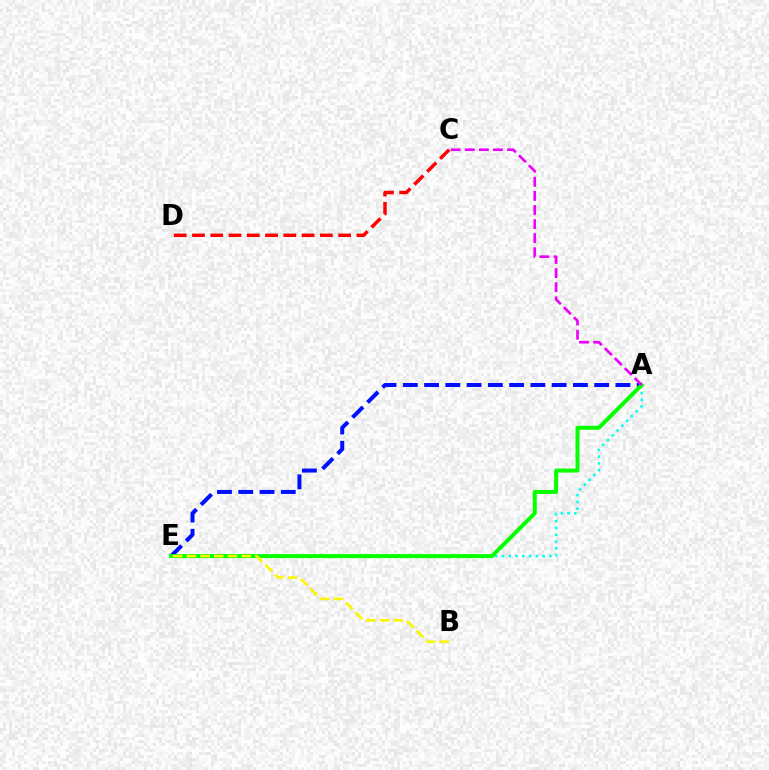{('A', 'E'): [{'color': '#00fff6', 'line_style': 'dotted', 'thickness': 1.84}, {'color': '#0010ff', 'line_style': 'dashed', 'thickness': 2.89}, {'color': '#08ff00', 'line_style': 'solid', 'thickness': 2.88}], ('C', 'D'): [{'color': '#ff0000', 'line_style': 'dashed', 'thickness': 2.48}], ('B', 'E'): [{'color': '#fcf500', 'line_style': 'dashed', 'thickness': 1.87}], ('A', 'C'): [{'color': '#ee00ff', 'line_style': 'dashed', 'thickness': 1.91}]}